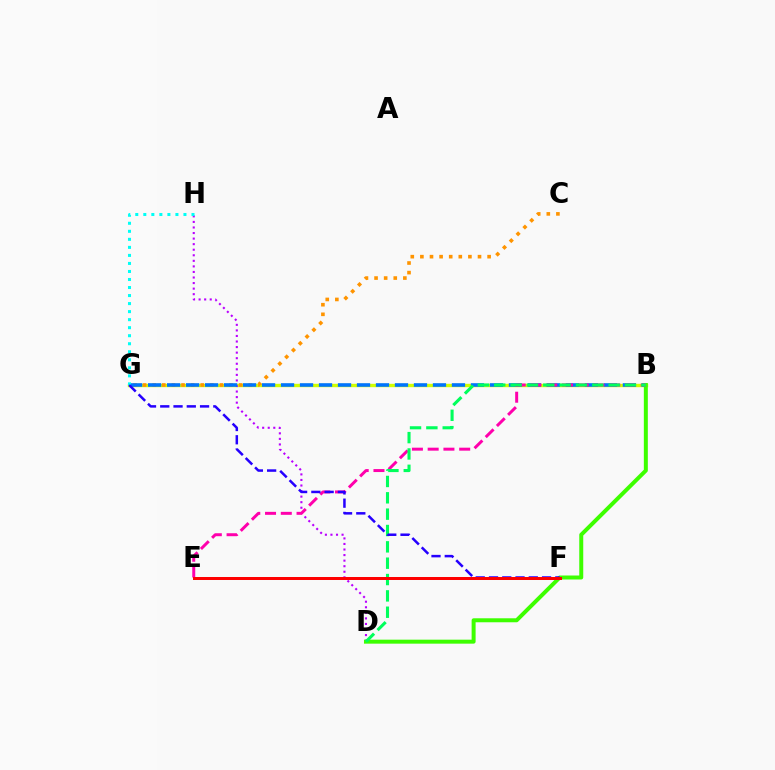{('B', 'G'): [{'color': '#d1ff00', 'line_style': 'solid', 'thickness': 2.44}, {'color': '#0074ff', 'line_style': 'dashed', 'thickness': 2.58}], ('C', 'G'): [{'color': '#ff9400', 'line_style': 'dotted', 'thickness': 2.61}], ('D', 'H'): [{'color': '#b900ff', 'line_style': 'dotted', 'thickness': 1.51}], ('B', 'D'): [{'color': '#3dff00', 'line_style': 'solid', 'thickness': 2.87}, {'color': '#00ff5c', 'line_style': 'dashed', 'thickness': 2.22}], ('G', 'H'): [{'color': '#00fff6', 'line_style': 'dotted', 'thickness': 2.18}], ('B', 'E'): [{'color': '#ff00ac', 'line_style': 'dashed', 'thickness': 2.14}], ('F', 'G'): [{'color': '#2500ff', 'line_style': 'dashed', 'thickness': 1.8}], ('E', 'F'): [{'color': '#ff0000', 'line_style': 'solid', 'thickness': 2.15}]}